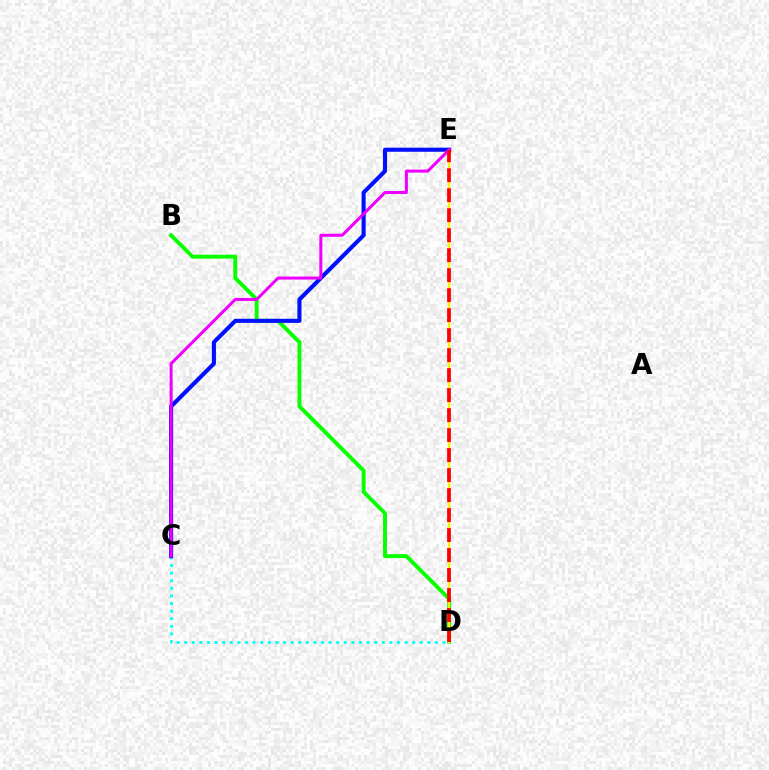{('B', 'D'): [{'color': '#08ff00', 'line_style': 'solid', 'thickness': 2.81}], ('C', 'D'): [{'color': '#00fff6', 'line_style': 'dotted', 'thickness': 2.06}], ('C', 'E'): [{'color': '#0010ff', 'line_style': 'solid', 'thickness': 2.94}, {'color': '#ee00ff', 'line_style': 'solid', 'thickness': 2.17}], ('D', 'E'): [{'color': '#fcf500', 'line_style': 'solid', 'thickness': 1.6}, {'color': '#ff0000', 'line_style': 'dashed', 'thickness': 2.72}]}